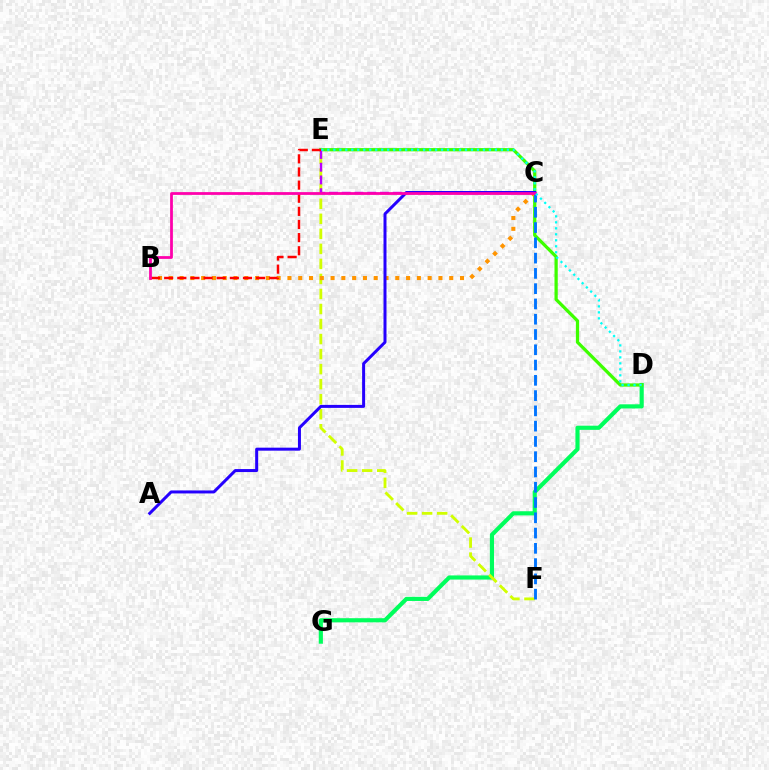{('D', 'G'): [{'color': '#00ff5c', 'line_style': 'solid', 'thickness': 2.99}], ('D', 'E'): [{'color': '#3dff00', 'line_style': 'solid', 'thickness': 2.34}, {'color': '#00fff6', 'line_style': 'dotted', 'thickness': 1.63}], ('E', 'F'): [{'color': '#d1ff00', 'line_style': 'dashed', 'thickness': 2.04}], ('C', 'E'): [{'color': '#b900ff', 'line_style': 'dashed', 'thickness': 1.73}], ('B', 'C'): [{'color': '#ff9400', 'line_style': 'dotted', 'thickness': 2.93}, {'color': '#ff00ac', 'line_style': 'solid', 'thickness': 2.0}], ('A', 'C'): [{'color': '#2500ff', 'line_style': 'solid', 'thickness': 2.15}], ('B', 'E'): [{'color': '#ff0000', 'line_style': 'dashed', 'thickness': 1.78}], ('C', 'F'): [{'color': '#0074ff', 'line_style': 'dashed', 'thickness': 2.08}]}